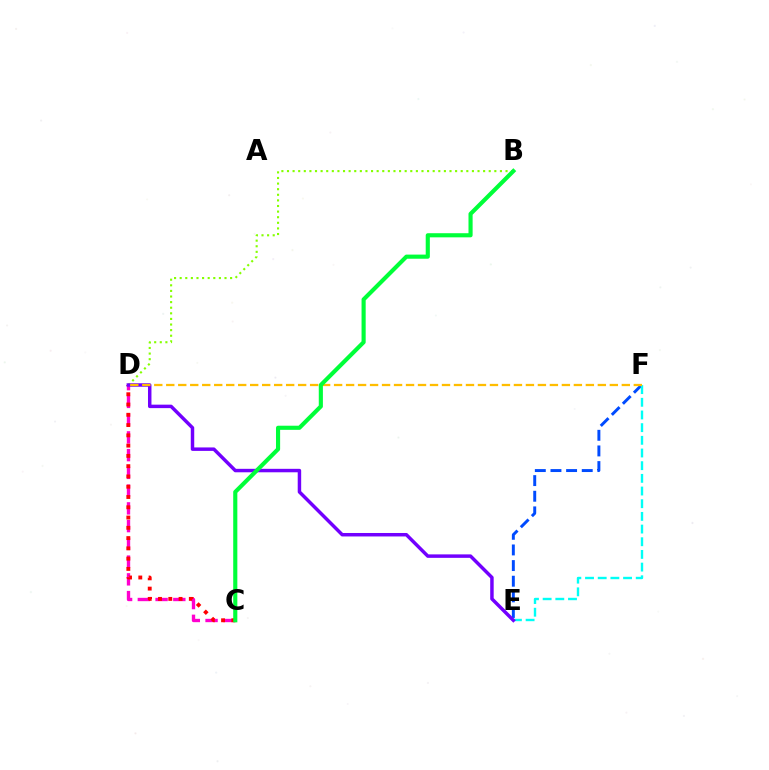{('E', 'F'): [{'color': '#004bff', 'line_style': 'dashed', 'thickness': 2.12}, {'color': '#00fff6', 'line_style': 'dashed', 'thickness': 1.72}], ('C', 'D'): [{'color': '#ff00cf', 'line_style': 'dashed', 'thickness': 2.41}, {'color': '#ff0000', 'line_style': 'dotted', 'thickness': 2.79}], ('B', 'D'): [{'color': '#84ff00', 'line_style': 'dotted', 'thickness': 1.52}], ('D', 'E'): [{'color': '#7200ff', 'line_style': 'solid', 'thickness': 2.49}], ('D', 'F'): [{'color': '#ffbd00', 'line_style': 'dashed', 'thickness': 1.63}], ('B', 'C'): [{'color': '#00ff39', 'line_style': 'solid', 'thickness': 2.97}]}